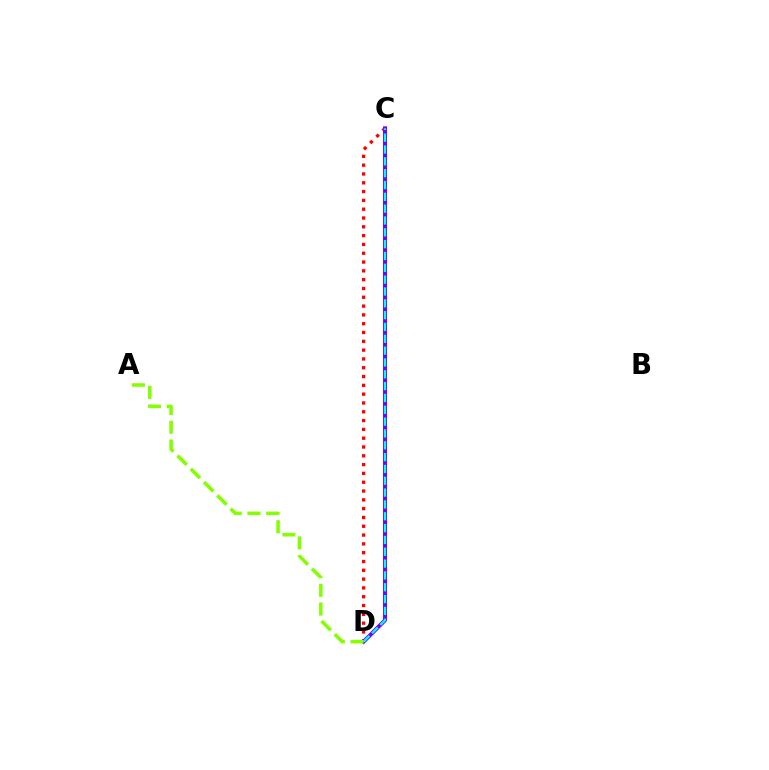{('C', 'D'): [{'color': '#ff0000', 'line_style': 'dotted', 'thickness': 2.39}, {'color': '#7200ff', 'line_style': 'solid', 'thickness': 2.85}, {'color': '#00fff6', 'line_style': 'dashed', 'thickness': 1.61}], ('A', 'D'): [{'color': '#84ff00', 'line_style': 'dashed', 'thickness': 2.55}]}